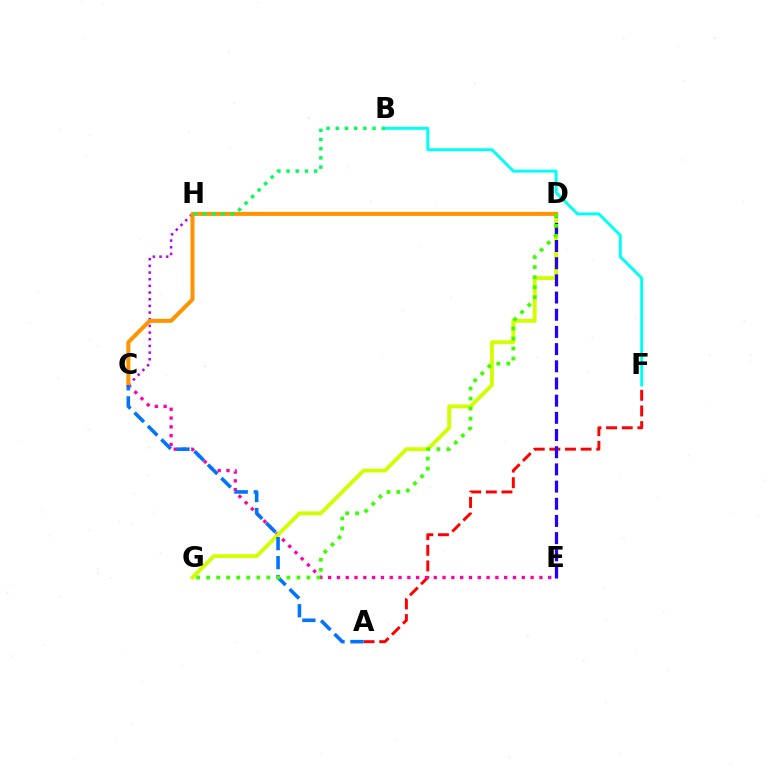{('A', 'F'): [{'color': '#ff0000', 'line_style': 'dashed', 'thickness': 2.12}], ('C', 'E'): [{'color': '#ff00ac', 'line_style': 'dotted', 'thickness': 2.39}], ('C', 'H'): [{'color': '#b900ff', 'line_style': 'dotted', 'thickness': 1.81}], ('D', 'G'): [{'color': '#d1ff00', 'line_style': 'solid', 'thickness': 2.78}, {'color': '#3dff00', 'line_style': 'dotted', 'thickness': 2.73}], ('C', 'D'): [{'color': '#ff9400', 'line_style': 'solid', 'thickness': 2.89}], ('D', 'E'): [{'color': '#2500ff', 'line_style': 'dashed', 'thickness': 2.33}], ('A', 'C'): [{'color': '#0074ff', 'line_style': 'dashed', 'thickness': 2.58}], ('B', 'F'): [{'color': '#00fff6', 'line_style': 'solid', 'thickness': 2.12}], ('B', 'H'): [{'color': '#00ff5c', 'line_style': 'dotted', 'thickness': 2.5}]}